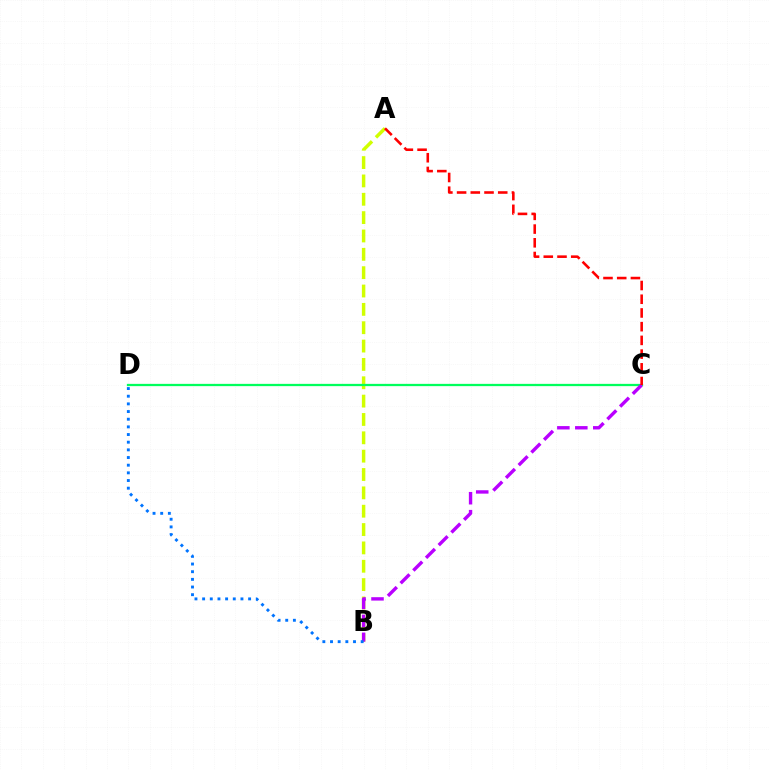{('A', 'B'): [{'color': '#d1ff00', 'line_style': 'dashed', 'thickness': 2.49}], ('C', 'D'): [{'color': '#00ff5c', 'line_style': 'solid', 'thickness': 1.64}], ('B', 'C'): [{'color': '#b900ff', 'line_style': 'dashed', 'thickness': 2.44}], ('B', 'D'): [{'color': '#0074ff', 'line_style': 'dotted', 'thickness': 2.08}], ('A', 'C'): [{'color': '#ff0000', 'line_style': 'dashed', 'thickness': 1.86}]}